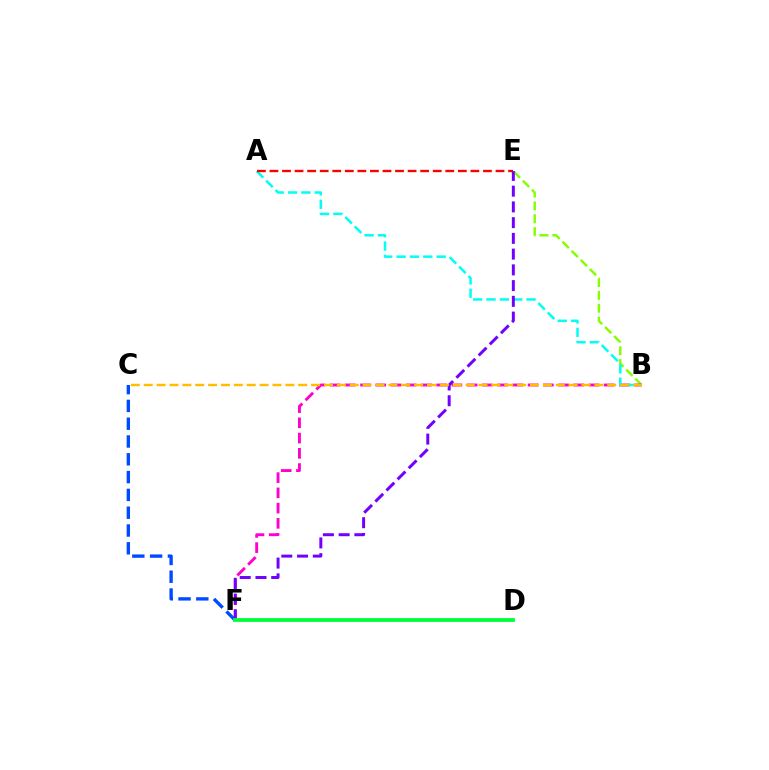{('B', 'E'): [{'color': '#84ff00', 'line_style': 'dashed', 'thickness': 1.75}], ('B', 'F'): [{'color': '#ff00cf', 'line_style': 'dashed', 'thickness': 2.07}], ('A', 'B'): [{'color': '#00fff6', 'line_style': 'dashed', 'thickness': 1.81}], ('C', 'F'): [{'color': '#004bff', 'line_style': 'dashed', 'thickness': 2.42}], ('A', 'E'): [{'color': '#ff0000', 'line_style': 'dashed', 'thickness': 1.71}], ('E', 'F'): [{'color': '#7200ff', 'line_style': 'dashed', 'thickness': 2.14}], ('D', 'F'): [{'color': '#00ff39', 'line_style': 'solid', 'thickness': 2.74}], ('B', 'C'): [{'color': '#ffbd00', 'line_style': 'dashed', 'thickness': 1.75}]}